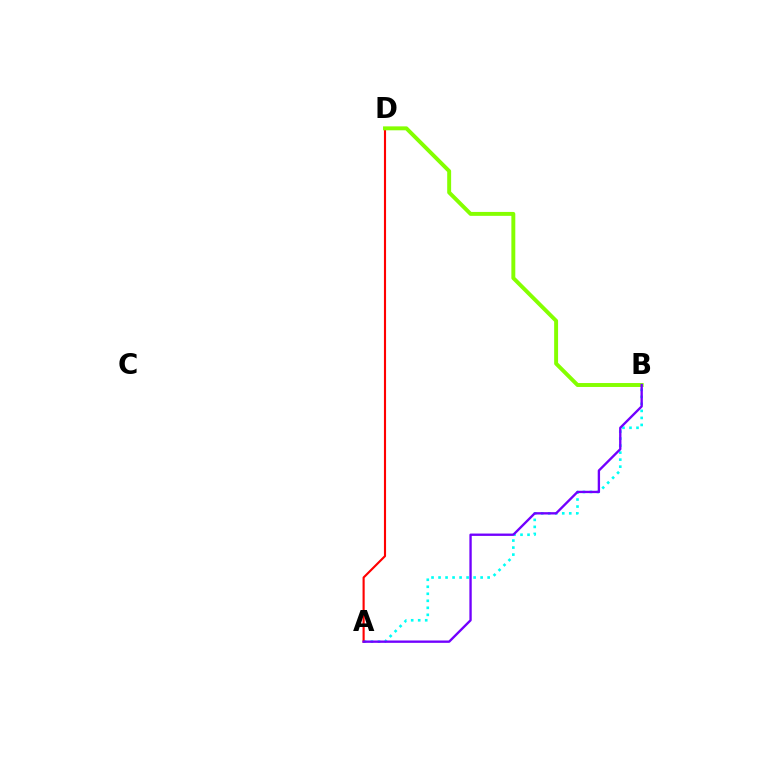{('A', 'B'): [{'color': '#00fff6', 'line_style': 'dotted', 'thickness': 1.91}, {'color': '#7200ff', 'line_style': 'solid', 'thickness': 1.69}], ('A', 'D'): [{'color': '#ff0000', 'line_style': 'solid', 'thickness': 1.53}], ('B', 'D'): [{'color': '#84ff00', 'line_style': 'solid', 'thickness': 2.83}]}